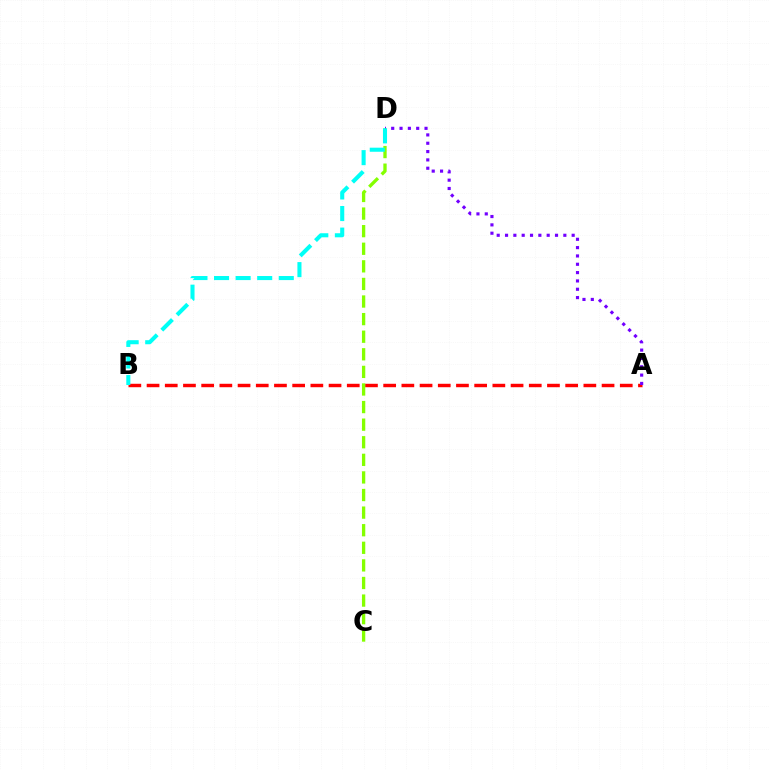{('A', 'B'): [{'color': '#ff0000', 'line_style': 'dashed', 'thickness': 2.47}], ('C', 'D'): [{'color': '#84ff00', 'line_style': 'dashed', 'thickness': 2.39}], ('A', 'D'): [{'color': '#7200ff', 'line_style': 'dotted', 'thickness': 2.26}], ('B', 'D'): [{'color': '#00fff6', 'line_style': 'dashed', 'thickness': 2.93}]}